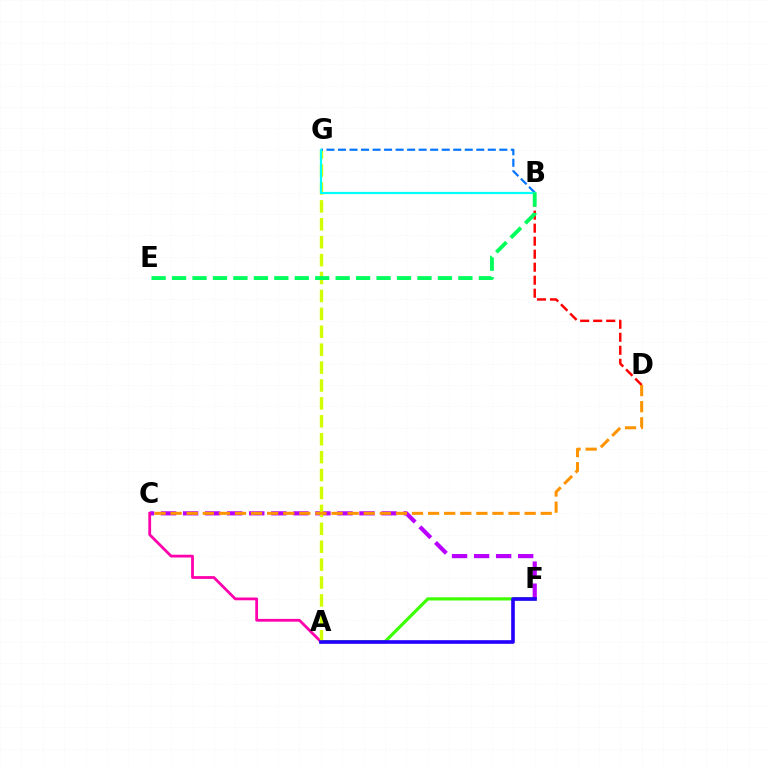{('A', 'F'): [{'color': '#3dff00', 'line_style': 'solid', 'thickness': 2.29}, {'color': '#2500ff', 'line_style': 'solid', 'thickness': 2.61}], ('C', 'F'): [{'color': '#b900ff', 'line_style': 'dashed', 'thickness': 3.0}], ('A', 'C'): [{'color': '#ff00ac', 'line_style': 'solid', 'thickness': 2.0}], ('A', 'G'): [{'color': '#d1ff00', 'line_style': 'dashed', 'thickness': 2.43}], ('B', 'G'): [{'color': '#0074ff', 'line_style': 'dashed', 'thickness': 1.57}, {'color': '#00fff6', 'line_style': 'solid', 'thickness': 1.6}], ('B', 'D'): [{'color': '#ff0000', 'line_style': 'dashed', 'thickness': 1.77}], ('B', 'E'): [{'color': '#00ff5c', 'line_style': 'dashed', 'thickness': 2.78}], ('C', 'D'): [{'color': '#ff9400', 'line_style': 'dashed', 'thickness': 2.19}]}